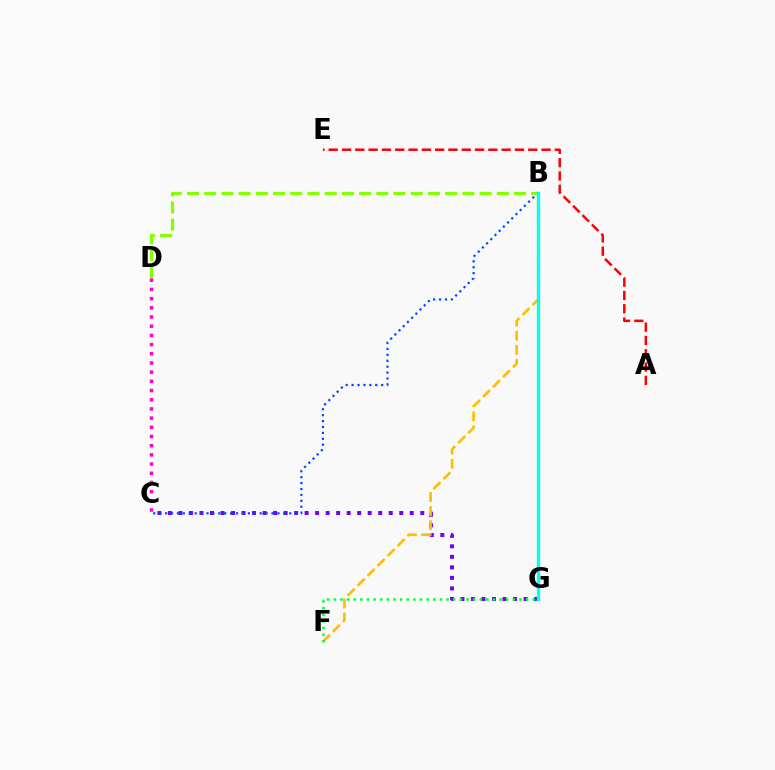{('C', 'G'): [{'color': '#7200ff', 'line_style': 'dotted', 'thickness': 2.86}], ('B', 'C'): [{'color': '#004bff', 'line_style': 'dotted', 'thickness': 1.61}], ('B', 'D'): [{'color': '#84ff00', 'line_style': 'dashed', 'thickness': 2.34}], ('A', 'E'): [{'color': '#ff0000', 'line_style': 'dashed', 'thickness': 1.81}], ('B', 'F'): [{'color': '#ffbd00', 'line_style': 'dashed', 'thickness': 1.91}], ('B', 'G'): [{'color': '#00fff6', 'line_style': 'solid', 'thickness': 2.39}], ('F', 'G'): [{'color': '#00ff39', 'line_style': 'dotted', 'thickness': 1.8}], ('C', 'D'): [{'color': '#ff00cf', 'line_style': 'dotted', 'thickness': 2.5}]}